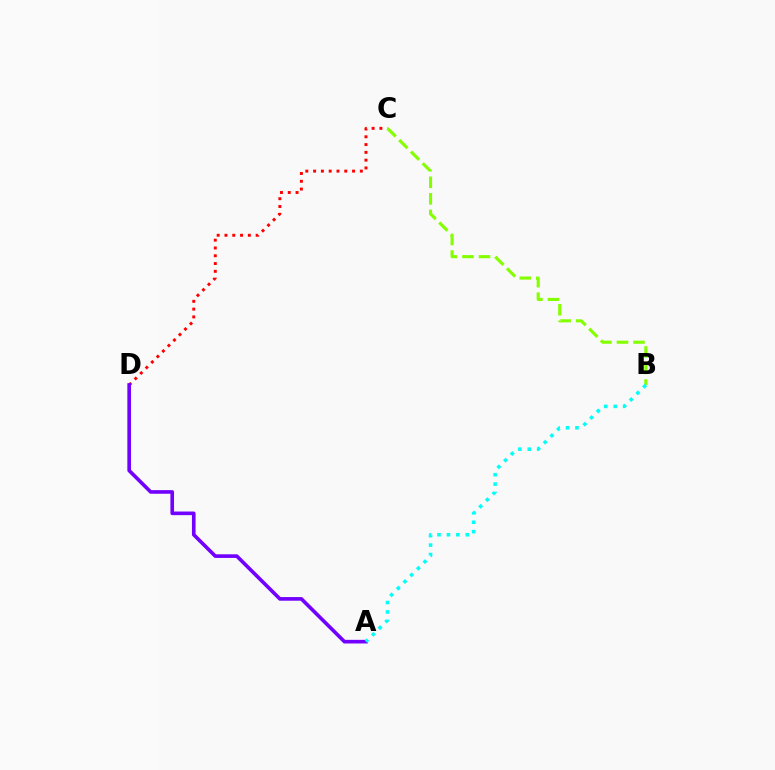{('C', 'D'): [{'color': '#ff0000', 'line_style': 'dotted', 'thickness': 2.12}], ('A', 'D'): [{'color': '#7200ff', 'line_style': 'solid', 'thickness': 2.61}], ('B', 'C'): [{'color': '#84ff00', 'line_style': 'dashed', 'thickness': 2.25}], ('A', 'B'): [{'color': '#00fff6', 'line_style': 'dotted', 'thickness': 2.56}]}